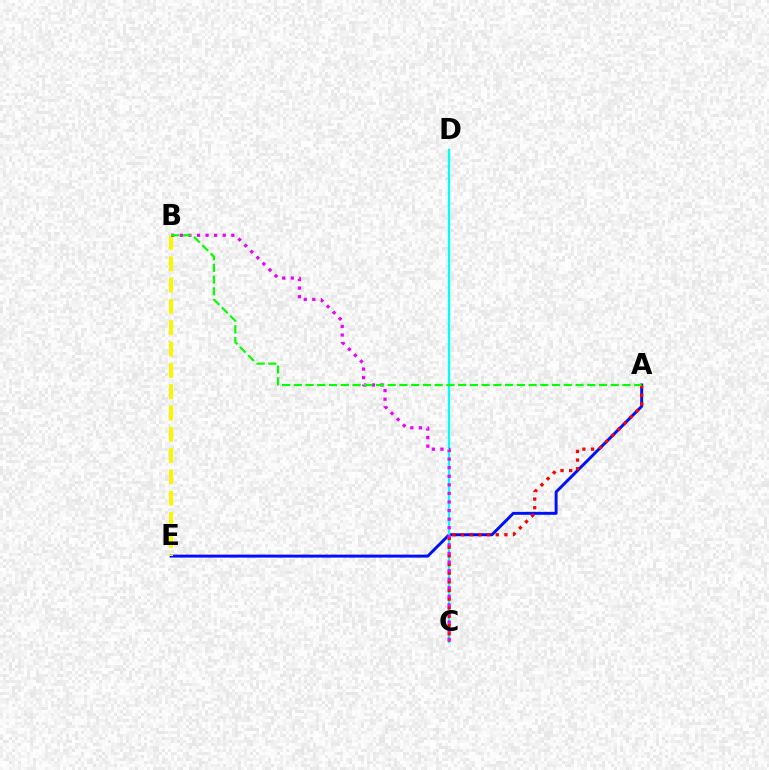{('A', 'E'): [{'color': '#0010ff', 'line_style': 'solid', 'thickness': 2.13}], ('B', 'E'): [{'color': '#fcf500', 'line_style': 'dashed', 'thickness': 2.9}], ('C', 'D'): [{'color': '#00fff6', 'line_style': 'solid', 'thickness': 1.65}], ('A', 'C'): [{'color': '#ff0000', 'line_style': 'dotted', 'thickness': 2.35}], ('B', 'C'): [{'color': '#ee00ff', 'line_style': 'dotted', 'thickness': 2.33}], ('A', 'B'): [{'color': '#08ff00', 'line_style': 'dashed', 'thickness': 1.59}]}